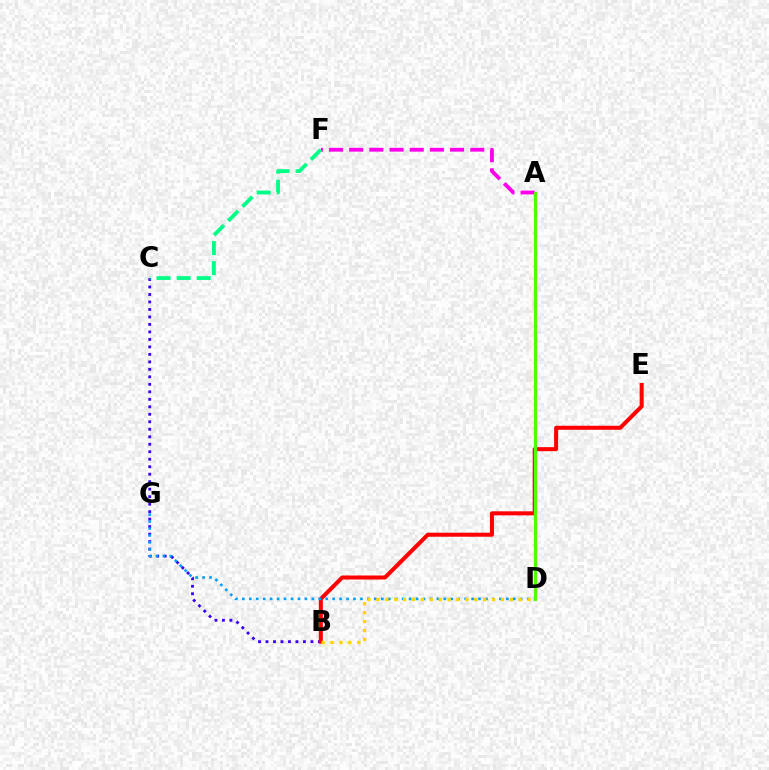{('B', 'C'): [{'color': '#3700ff', 'line_style': 'dotted', 'thickness': 2.03}], ('B', 'E'): [{'color': '#ff0000', 'line_style': 'solid', 'thickness': 2.89}], ('D', 'G'): [{'color': '#009eff', 'line_style': 'dotted', 'thickness': 1.89}], ('A', 'F'): [{'color': '#ff00ed', 'line_style': 'dashed', 'thickness': 2.74}], ('A', 'D'): [{'color': '#4fff00', 'line_style': 'solid', 'thickness': 2.32}], ('B', 'D'): [{'color': '#ffd500', 'line_style': 'dotted', 'thickness': 2.42}], ('C', 'F'): [{'color': '#00ff86', 'line_style': 'dashed', 'thickness': 2.73}]}